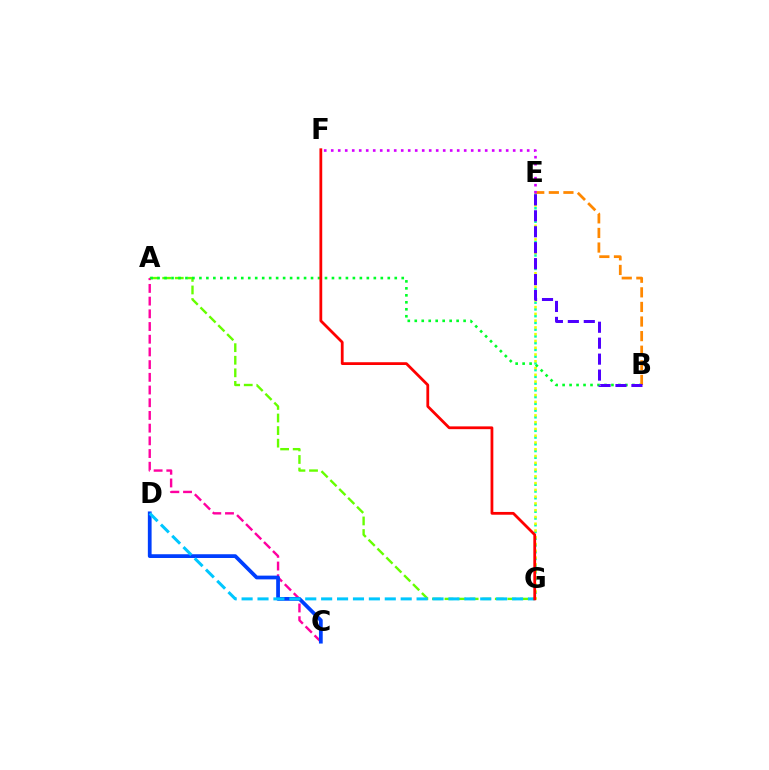{('A', 'G'): [{'color': '#66ff00', 'line_style': 'dashed', 'thickness': 1.71}], ('E', 'G'): [{'color': '#00ffaf', 'line_style': 'dotted', 'thickness': 1.83}, {'color': '#eeff00', 'line_style': 'dotted', 'thickness': 1.84}], ('A', 'C'): [{'color': '#ff00a0', 'line_style': 'dashed', 'thickness': 1.73}], ('C', 'D'): [{'color': '#003fff', 'line_style': 'solid', 'thickness': 2.7}], ('A', 'B'): [{'color': '#00ff27', 'line_style': 'dotted', 'thickness': 1.9}], ('B', 'E'): [{'color': '#ff8800', 'line_style': 'dashed', 'thickness': 1.98}, {'color': '#4f00ff', 'line_style': 'dashed', 'thickness': 2.17}], ('D', 'G'): [{'color': '#00c7ff', 'line_style': 'dashed', 'thickness': 2.16}], ('F', 'G'): [{'color': '#ff0000', 'line_style': 'solid', 'thickness': 2.0}], ('E', 'F'): [{'color': '#d600ff', 'line_style': 'dotted', 'thickness': 1.9}]}